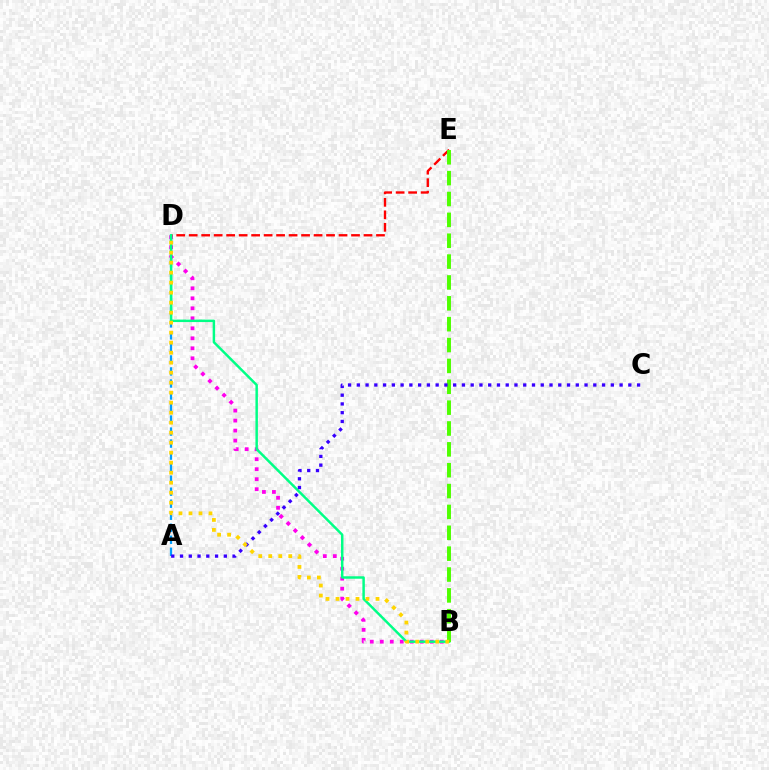{('A', 'D'): [{'color': '#009eff', 'line_style': 'dashed', 'thickness': 1.63}], ('B', 'D'): [{'color': '#ff00ed', 'line_style': 'dotted', 'thickness': 2.72}, {'color': '#00ff86', 'line_style': 'solid', 'thickness': 1.77}, {'color': '#ffd500', 'line_style': 'dotted', 'thickness': 2.72}], ('D', 'E'): [{'color': '#ff0000', 'line_style': 'dashed', 'thickness': 1.7}], ('B', 'E'): [{'color': '#4fff00', 'line_style': 'dashed', 'thickness': 2.83}], ('A', 'C'): [{'color': '#3700ff', 'line_style': 'dotted', 'thickness': 2.38}]}